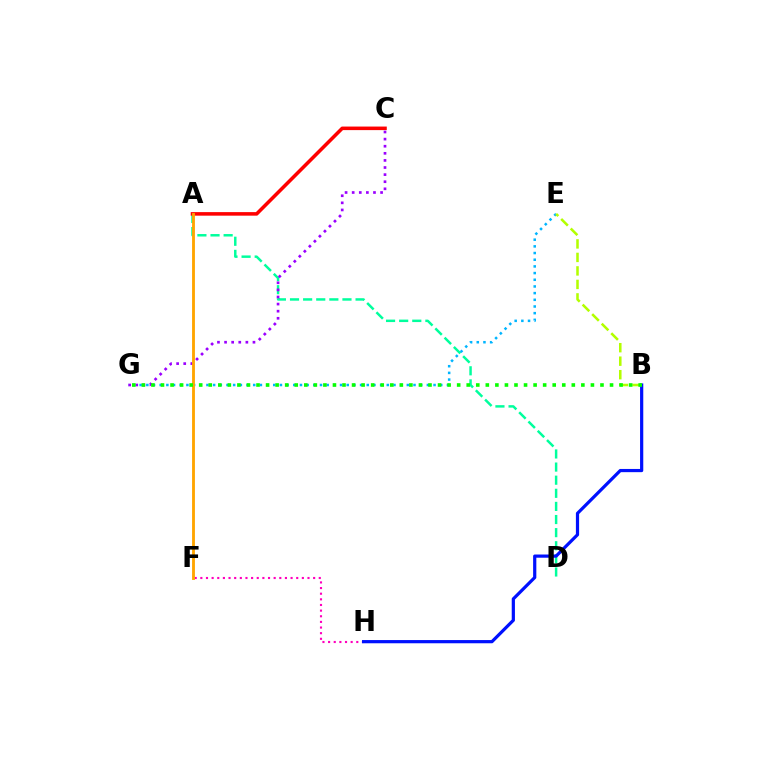{('F', 'H'): [{'color': '#ff00bd', 'line_style': 'dotted', 'thickness': 1.53}], ('A', 'D'): [{'color': '#00ff9d', 'line_style': 'dashed', 'thickness': 1.78}], ('A', 'C'): [{'color': '#ff0000', 'line_style': 'solid', 'thickness': 2.56}], ('B', 'H'): [{'color': '#0010ff', 'line_style': 'solid', 'thickness': 2.31}], ('E', 'G'): [{'color': '#00b5ff', 'line_style': 'dotted', 'thickness': 1.81}], ('B', 'E'): [{'color': '#b3ff00', 'line_style': 'dashed', 'thickness': 1.83}], ('C', 'G'): [{'color': '#9b00ff', 'line_style': 'dotted', 'thickness': 1.93}], ('A', 'F'): [{'color': '#ffa500', 'line_style': 'solid', 'thickness': 2.05}], ('B', 'G'): [{'color': '#08ff00', 'line_style': 'dotted', 'thickness': 2.6}]}